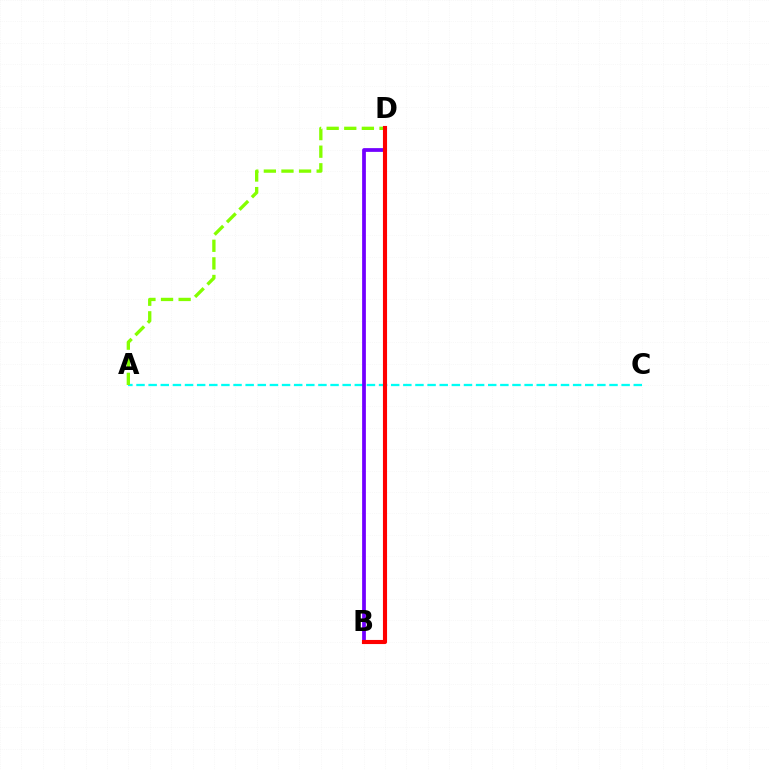{('A', 'C'): [{'color': '#00fff6', 'line_style': 'dashed', 'thickness': 1.65}], ('B', 'D'): [{'color': '#7200ff', 'line_style': 'solid', 'thickness': 2.7}, {'color': '#ff0000', 'line_style': 'solid', 'thickness': 2.96}], ('A', 'D'): [{'color': '#84ff00', 'line_style': 'dashed', 'thickness': 2.39}]}